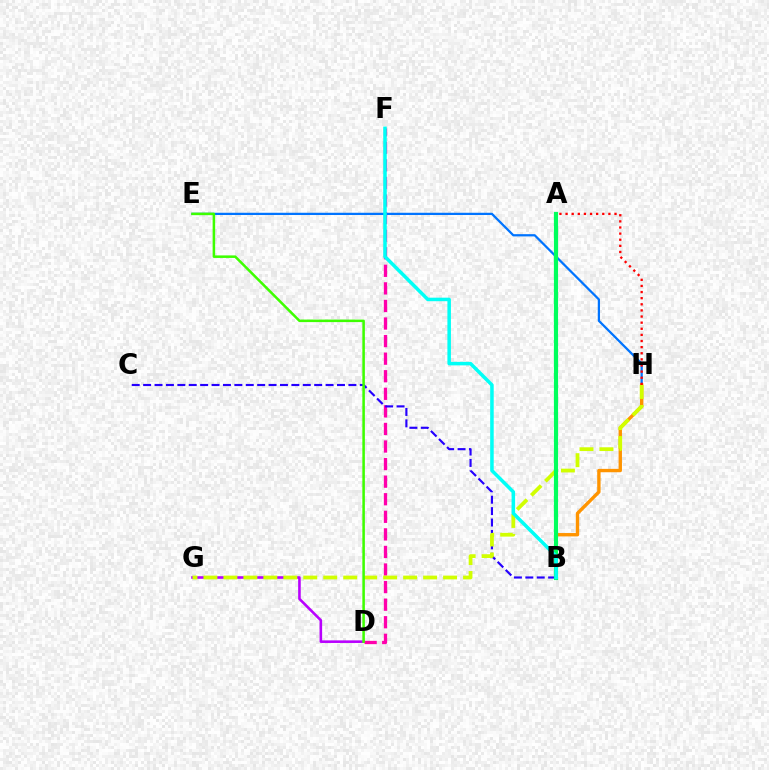{('D', 'F'): [{'color': '#ff00ac', 'line_style': 'dashed', 'thickness': 2.39}], ('E', 'H'): [{'color': '#0074ff', 'line_style': 'solid', 'thickness': 1.62}], ('B', 'H'): [{'color': '#ff9400', 'line_style': 'solid', 'thickness': 2.43}], ('B', 'C'): [{'color': '#2500ff', 'line_style': 'dashed', 'thickness': 1.55}], ('D', 'G'): [{'color': '#b900ff', 'line_style': 'solid', 'thickness': 1.87}], ('G', 'H'): [{'color': '#d1ff00', 'line_style': 'dashed', 'thickness': 2.71}], ('A', 'H'): [{'color': '#ff0000', 'line_style': 'dotted', 'thickness': 1.66}], ('D', 'E'): [{'color': '#3dff00', 'line_style': 'solid', 'thickness': 1.82}], ('A', 'B'): [{'color': '#00ff5c', 'line_style': 'solid', 'thickness': 3.0}], ('B', 'F'): [{'color': '#00fff6', 'line_style': 'solid', 'thickness': 2.53}]}